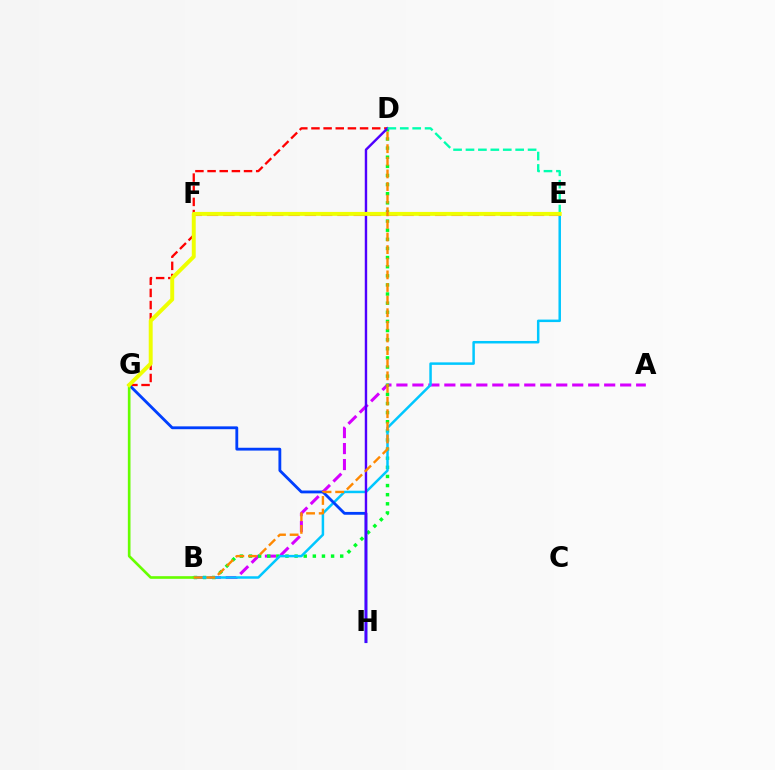{('D', 'G'): [{'color': '#ff0000', 'line_style': 'dashed', 'thickness': 1.65}], ('A', 'B'): [{'color': '#d600ff', 'line_style': 'dashed', 'thickness': 2.17}], ('B', 'D'): [{'color': '#00ff27', 'line_style': 'dotted', 'thickness': 2.48}, {'color': '#ff8800', 'line_style': 'dashed', 'thickness': 1.71}], ('B', 'E'): [{'color': '#00c7ff', 'line_style': 'solid', 'thickness': 1.8}], ('G', 'H'): [{'color': '#003fff', 'line_style': 'solid', 'thickness': 2.04}], ('E', 'F'): [{'color': '#ff00a0', 'line_style': 'dashed', 'thickness': 2.21}], ('D', 'H'): [{'color': '#4f00ff', 'line_style': 'solid', 'thickness': 1.73}], ('B', 'G'): [{'color': '#66ff00', 'line_style': 'solid', 'thickness': 1.91}], ('D', 'E'): [{'color': '#00ffaf', 'line_style': 'dashed', 'thickness': 1.69}], ('E', 'G'): [{'color': '#eeff00', 'line_style': 'solid', 'thickness': 2.84}]}